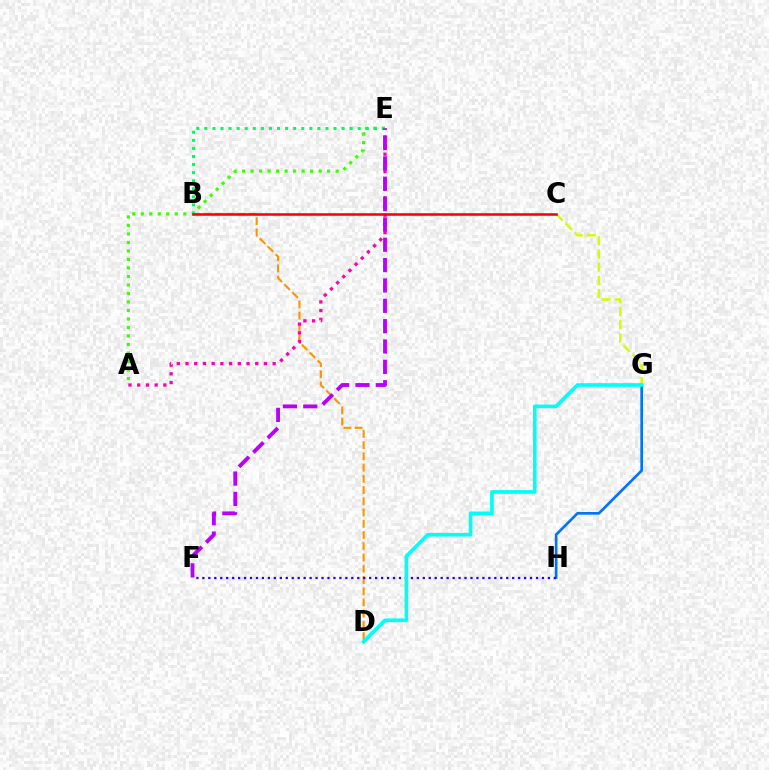{('A', 'E'): [{'color': '#3dff00', 'line_style': 'dotted', 'thickness': 2.31}, {'color': '#ff00ac', 'line_style': 'dotted', 'thickness': 2.37}], ('B', 'D'): [{'color': '#ff9400', 'line_style': 'dashed', 'thickness': 1.53}], ('B', 'E'): [{'color': '#00ff5c', 'line_style': 'dotted', 'thickness': 2.19}], ('E', 'F'): [{'color': '#b900ff', 'line_style': 'dashed', 'thickness': 2.76}], ('G', 'H'): [{'color': '#0074ff', 'line_style': 'solid', 'thickness': 1.92}], ('C', 'G'): [{'color': '#d1ff00', 'line_style': 'dashed', 'thickness': 1.79}], ('F', 'H'): [{'color': '#2500ff', 'line_style': 'dotted', 'thickness': 1.62}], ('B', 'C'): [{'color': '#ff0000', 'line_style': 'solid', 'thickness': 1.84}], ('D', 'G'): [{'color': '#00fff6', 'line_style': 'solid', 'thickness': 2.64}]}